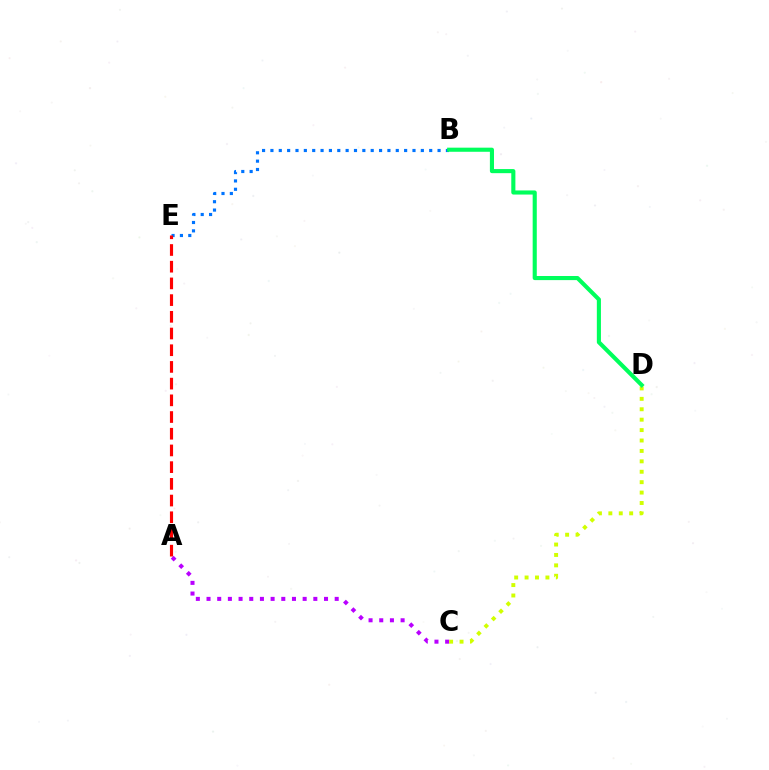{('B', 'E'): [{'color': '#0074ff', 'line_style': 'dotted', 'thickness': 2.27}], ('A', 'C'): [{'color': '#b900ff', 'line_style': 'dotted', 'thickness': 2.9}], ('C', 'D'): [{'color': '#d1ff00', 'line_style': 'dotted', 'thickness': 2.83}], ('B', 'D'): [{'color': '#00ff5c', 'line_style': 'solid', 'thickness': 2.96}], ('A', 'E'): [{'color': '#ff0000', 'line_style': 'dashed', 'thickness': 2.27}]}